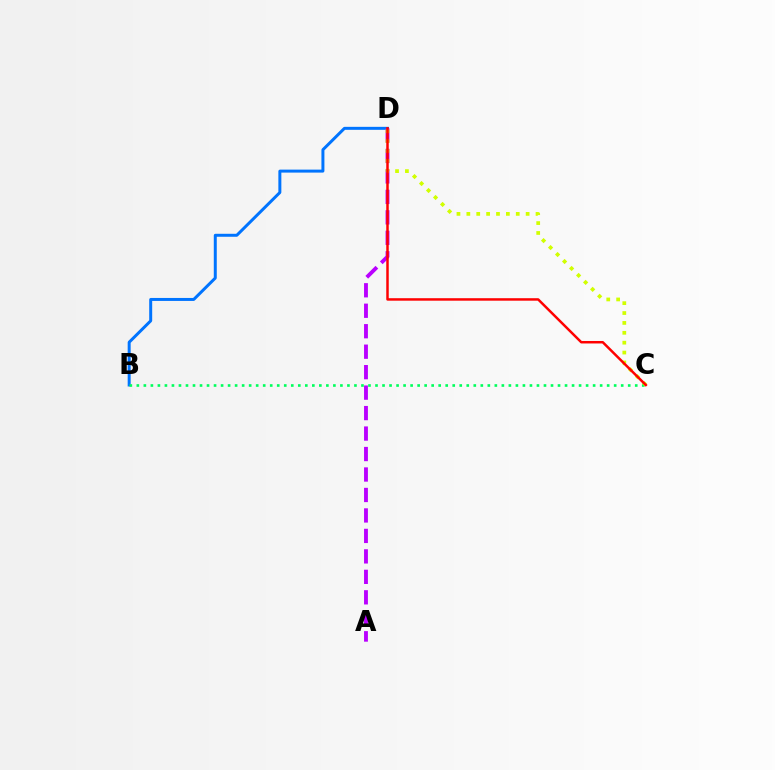{('B', 'D'): [{'color': '#0074ff', 'line_style': 'solid', 'thickness': 2.15}], ('A', 'D'): [{'color': '#b900ff', 'line_style': 'dashed', 'thickness': 2.78}], ('B', 'C'): [{'color': '#00ff5c', 'line_style': 'dotted', 'thickness': 1.91}], ('C', 'D'): [{'color': '#d1ff00', 'line_style': 'dotted', 'thickness': 2.68}, {'color': '#ff0000', 'line_style': 'solid', 'thickness': 1.79}]}